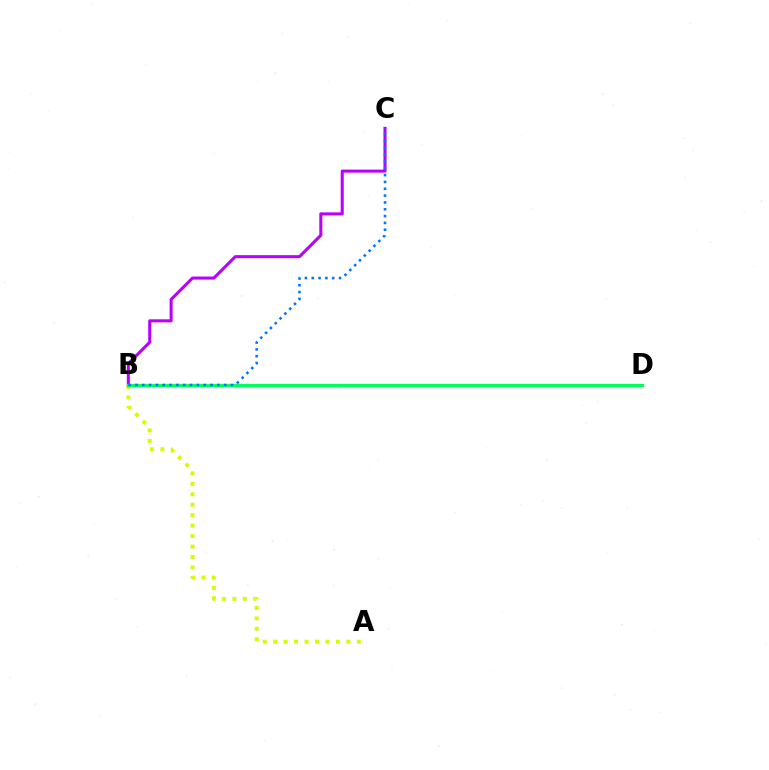{('B', 'C'): [{'color': '#b900ff', 'line_style': 'solid', 'thickness': 2.2}, {'color': '#0074ff', 'line_style': 'dotted', 'thickness': 1.85}], ('B', 'D'): [{'color': '#ff0000', 'line_style': 'solid', 'thickness': 2.07}, {'color': '#00ff5c', 'line_style': 'solid', 'thickness': 2.36}], ('A', 'B'): [{'color': '#d1ff00', 'line_style': 'dotted', 'thickness': 2.84}]}